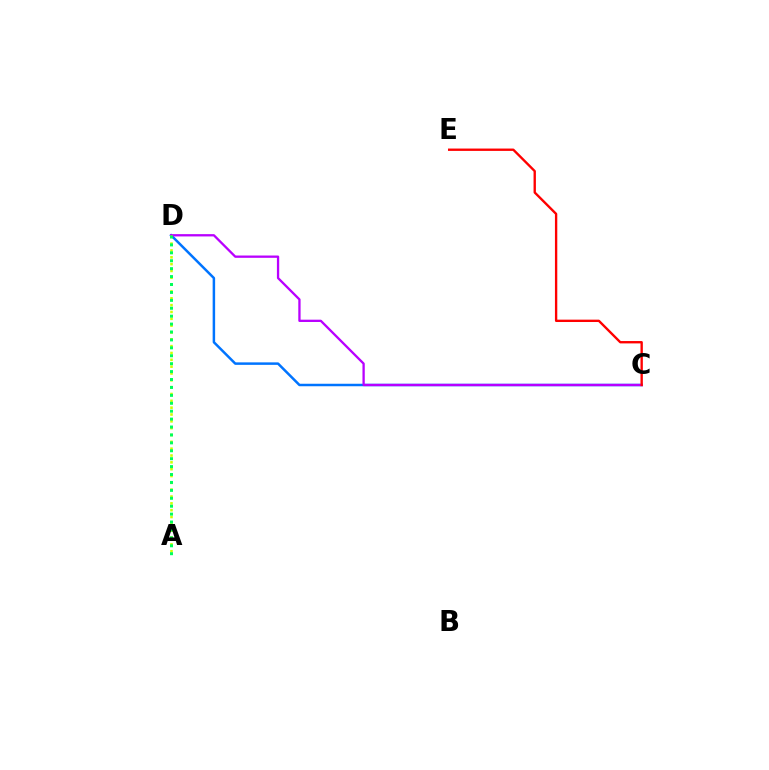{('C', 'D'): [{'color': '#0074ff', 'line_style': 'solid', 'thickness': 1.79}, {'color': '#b900ff', 'line_style': 'solid', 'thickness': 1.66}], ('A', 'D'): [{'color': '#d1ff00', 'line_style': 'dotted', 'thickness': 1.86}, {'color': '#00ff5c', 'line_style': 'dotted', 'thickness': 2.15}], ('C', 'E'): [{'color': '#ff0000', 'line_style': 'solid', 'thickness': 1.7}]}